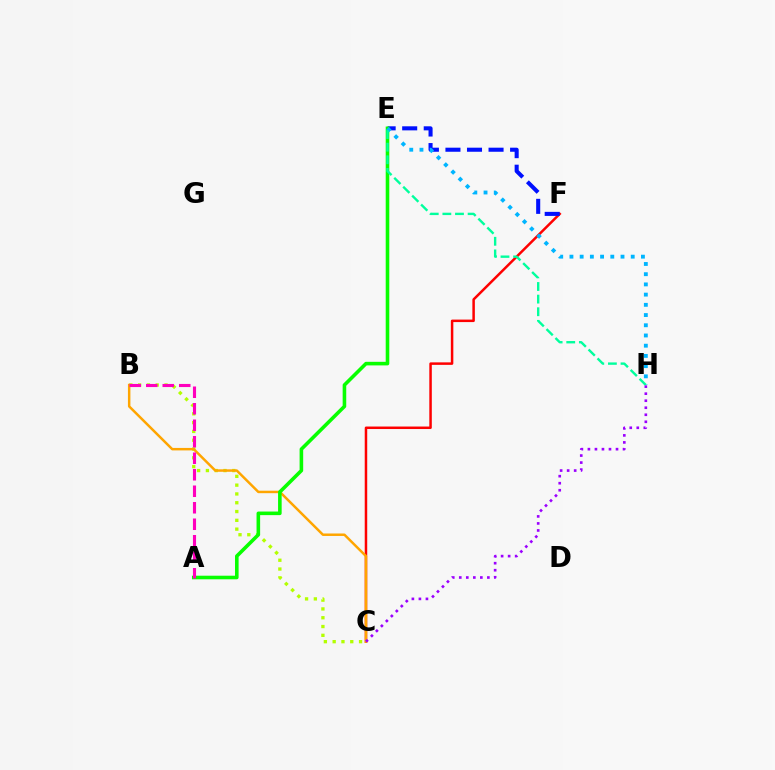{('B', 'C'): [{'color': '#b3ff00', 'line_style': 'dotted', 'thickness': 2.39}, {'color': '#ffa500', 'line_style': 'solid', 'thickness': 1.78}], ('C', 'F'): [{'color': '#ff0000', 'line_style': 'solid', 'thickness': 1.8}], ('E', 'F'): [{'color': '#0010ff', 'line_style': 'dashed', 'thickness': 2.93}], ('A', 'E'): [{'color': '#08ff00', 'line_style': 'solid', 'thickness': 2.58}], ('A', 'B'): [{'color': '#ff00bd', 'line_style': 'dashed', 'thickness': 2.24}], ('E', 'H'): [{'color': '#00b5ff', 'line_style': 'dotted', 'thickness': 2.78}, {'color': '#00ff9d', 'line_style': 'dashed', 'thickness': 1.71}], ('C', 'H'): [{'color': '#9b00ff', 'line_style': 'dotted', 'thickness': 1.91}]}